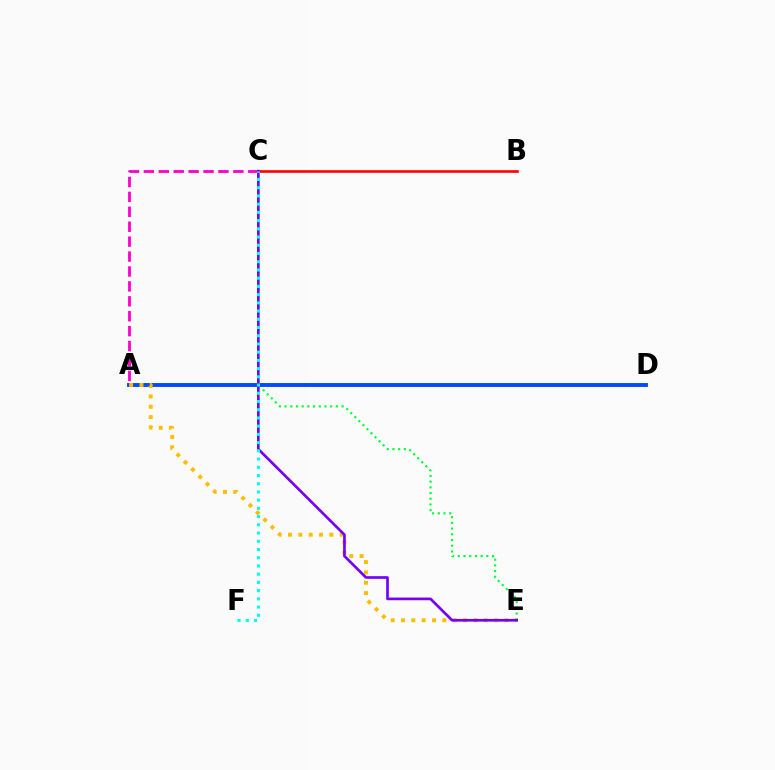{('A', 'D'): [{'color': '#84ff00', 'line_style': 'dotted', 'thickness': 1.64}, {'color': '#004bff', 'line_style': 'solid', 'thickness': 2.81}], ('C', 'E'): [{'color': '#00ff39', 'line_style': 'dotted', 'thickness': 1.55}, {'color': '#7200ff', 'line_style': 'solid', 'thickness': 1.92}], ('A', 'C'): [{'color': '#ff00cf', 'line_style': 'dashed', 'thickness': 2.03}], ('A', 'E'): [{'color': '#ffbd00', 'line_style': 'dotted', 'thickness': 2.81}], ('B', 'C'): [{'color': '#ff0000', 'line_style': 'solid', 'thickness': 1.89}], ('C', 'F'): [{'color': '#00fff6', 'line_style': 'dotted', 'thickness': 2.23}]}